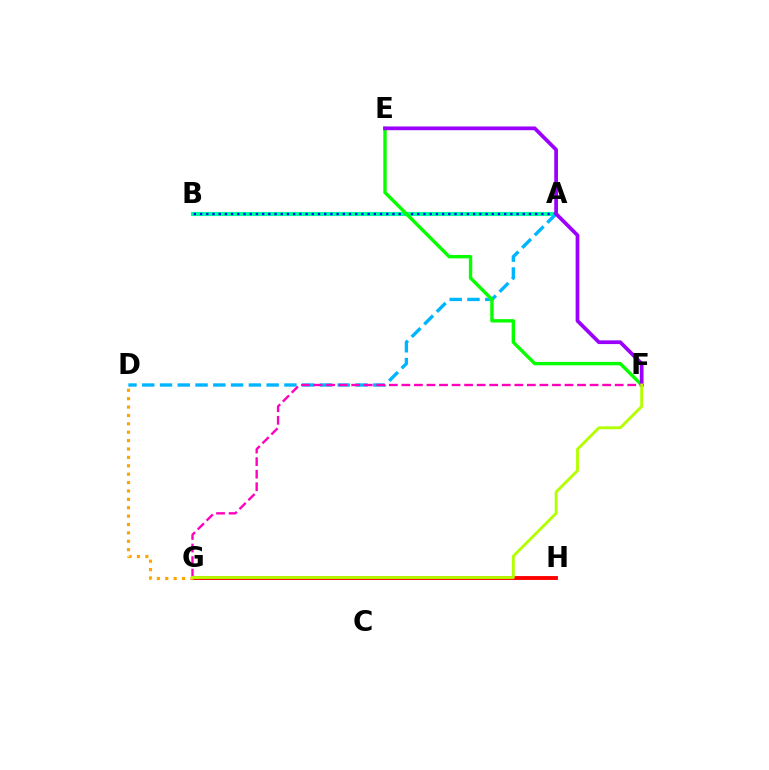{('A', 'B'): [{'color': '#00ff9d', 'line_style': 'solid', 'thickness': 2.98}, {'color': '#0010ff', 'line_style': 'dotted', 'thickness': 1.69}], ('G', 'H'): [{'color': '#ff0000', 'line_style': 'solid', 'thickness': 2.78}], ('A', 'D'): [{'color': '#00b5ff', 'line_style': 'dashed', 'thickness': 2.41}], ('D', 'G'): [{'color': '#ffa500', 'line_style': 'dotted', 'thickness': 2.28}], ('E', 'F'): [{'color': '#08ff00', 'line_style': 'solid', 'thickness': 2.44}, {'color': '#9b00ff', 'line_style': 'solid', 'thickness': 2.69}], ('F', 'G'): [{'color': '#ff00bd', 'line_style': 'dashed', 'thickness': 1.7}, {'color': '#b3ff00', 'line_style': 'solid', 'thickness': 2.06}]}